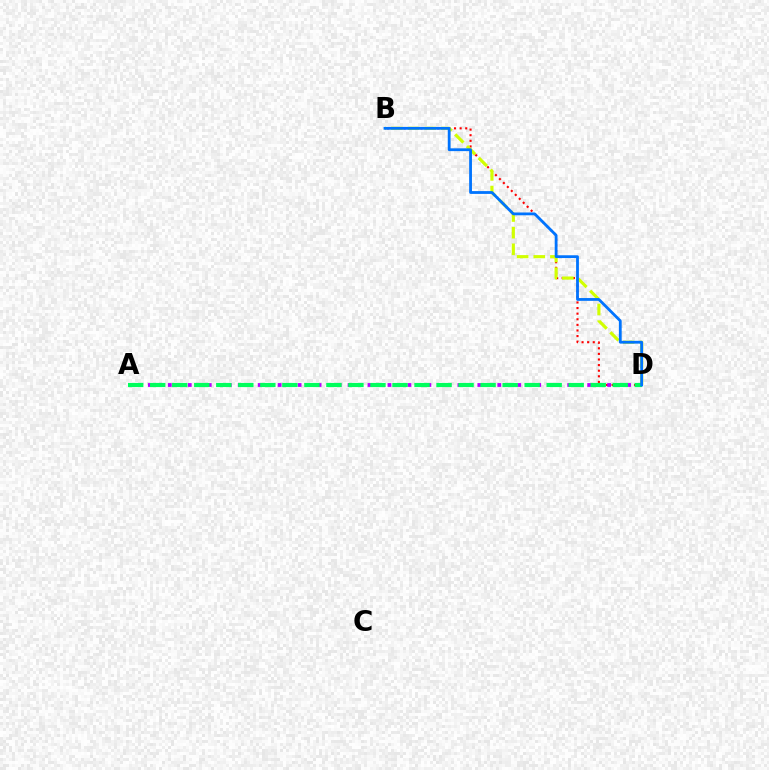{('B', 'D'): [{'color': '#ff0000', 'line_style': 'dotted', 'thickness': 1.52}, {'color': '#d1ff00', 'line_style': 'dashed', 'thickness': 2.26}, {'color': '#0074ff', 'line_style': 'solid', 'thickness': 2.02}], ('A', 'D'): [{'color': '#b900ff', 'line_style': 'dotted', 'thickness': 2.71}, {'color': '#00ff5c', 'line_style': 'dashed', 'thickness': 2.99}]}